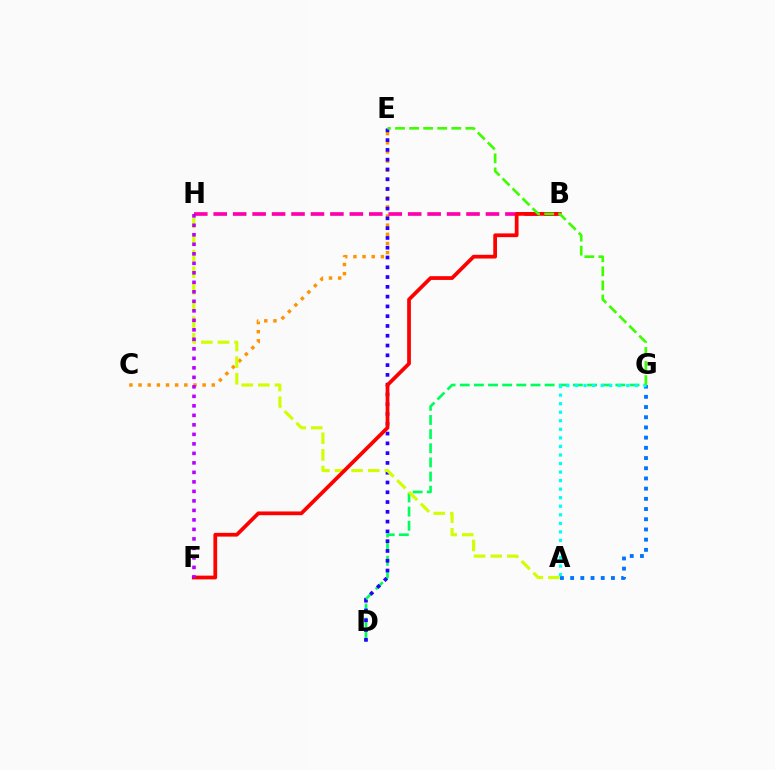{('C', 'E'): [{'color': '#ff9400', 'line_style': 'dotted', 'thickness': 2.49}], ('D', 'G'): [{'color': '#00ff5c', 'line_style': 'dashed', 'thickness': 1.92}], ('B', 'H'): [{'color': '#ff00ac', 'line_style': 'dashed', 'thickness': 2.64}], ('D', 'E'): [{'color': '#2500ff', 'line_style': 'dotted', 'thickness': 2.66}], ('A', 'G'): [{'color': '#0074ff', 'line_style': 'dotted', 'thickness': 2.77}, {'color': '#00fff6', 'line_style': 'dotted', 'thickness': 2.32}], ('A', 'H'): [{'color': '#d1ff00', 'line_style': 'dashed', 'thickness': 2.26}], ('B', 'F'): [{'color': '#ff0000', 'line_style': 'solid', 'thickness': 2.69}], ('F', 'H'): [{'color': '#b900ff', 'line_style': 'dotted', 'thickness': 2.58}], ('E', 'G'): [{'color': '#3dff00', 'line_style': 'dashed', 'thickness': 1.91}]}